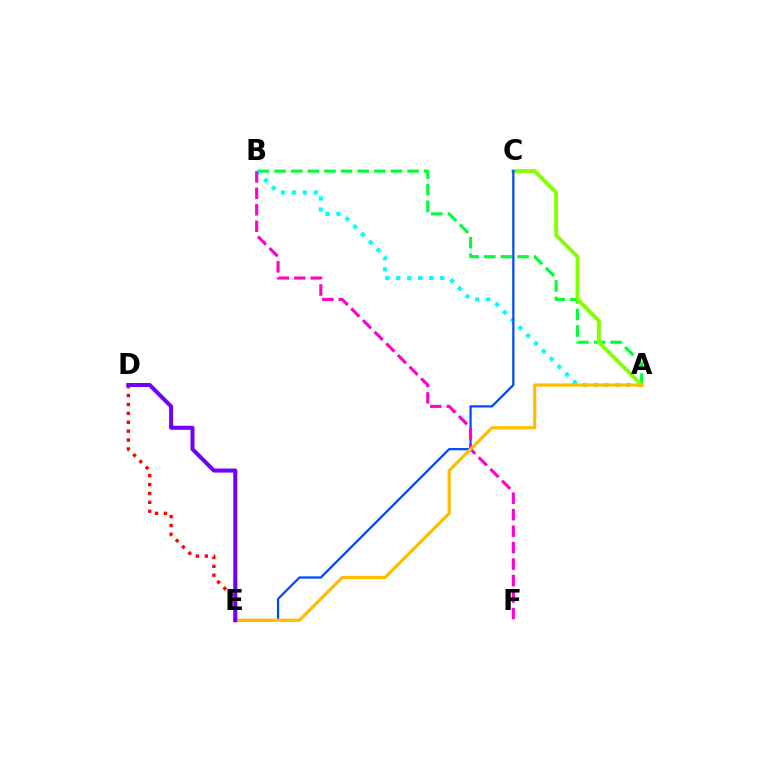{('A', 'B'): [{'color': '#00ff39', 'line_style': 'dashed', 'thickness': 2.26}, {'color': '#00fff6', 'line_style': 'dotted', 'thickness': 2.99}], ('D', 'E'): [{'color': '#ff0000', 'line_style': 'dotted', 'thickness': 2.42}, {'color': '#7200ff', 'line_style': 'solid', 'thickness': 2.9}], ('A', 'C'): [{'color': '#84ff00', 'line_style': 'solid', 'thickness': 2.8}], ('C', 'E'): [{'color': '#004bff', 'line_style': 'solid', 'thickness': 1.63}], ('B', 'F'): [{'color': '#ff00cf', 'line_style': 'dashed', 'thickness': 2.24}], ('A', 'E'): [{'color': '#ffbd00', 'line_style': 'solid', 'thickness': 2.3}]}